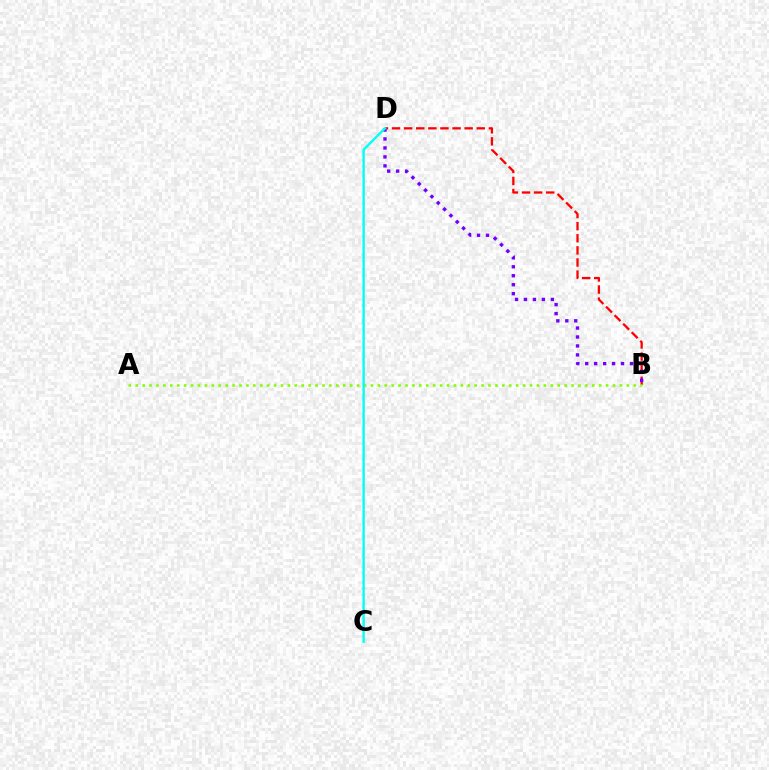{('B', 'D'): [{'color': '#ff0000', 'line_style': 'dashed', 'thickness': 1.64}, {'color': '#7200ff', 'line_style': 'dotted', 'thickness': 2.43}], ('A', 'B'): [{'color': '#84ff00', 'line_style': 'dotted', 'thickness': 1.88}], ('C', 'D'): [{'color': '#00fff6', 'line_style': 'solid', 'thickness': 1.72}]}